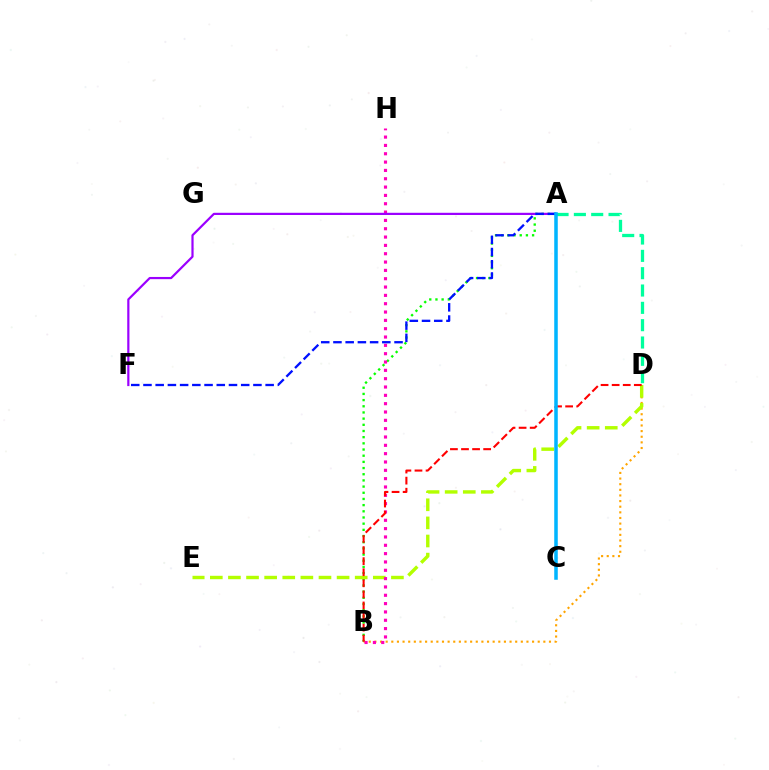{('A', 'B'): [{'color': '#08ff00', 'line_style': 'dotted', 'thickness': 1.68}], ('B', 'D'): [{'color': '#ffa500', 'line_style': 'dotted', 'thickness': 1.53}, {'color': '#ff0000', 'line_style': 'dashed', 'thickness': 1.5}], ('D', 'E'): [{'color': '#b3ff00', 'line_style': 'dashed', 'thickness': 2.46}], ('A', 'D'): [{'color': '#00ff9d', 'line_style': 'dashed', 'thickness': 2.35}], ('B', 'H'): [{'color': '#ff00bd', 'line_style': 'dotted', 'thickness': 2.26}], ('A', 'F'): [{'color': '#9b00ff', 'line_style': 'solid', 'thickness': 1.58}, {'color': '#0010ff', 'line_style': 'dashed', 'thickness': 1.66}], ('A', 'C'): [{'color': '#00b5ff', 'line_style': 'solid', 'thickness': 2.54}]}